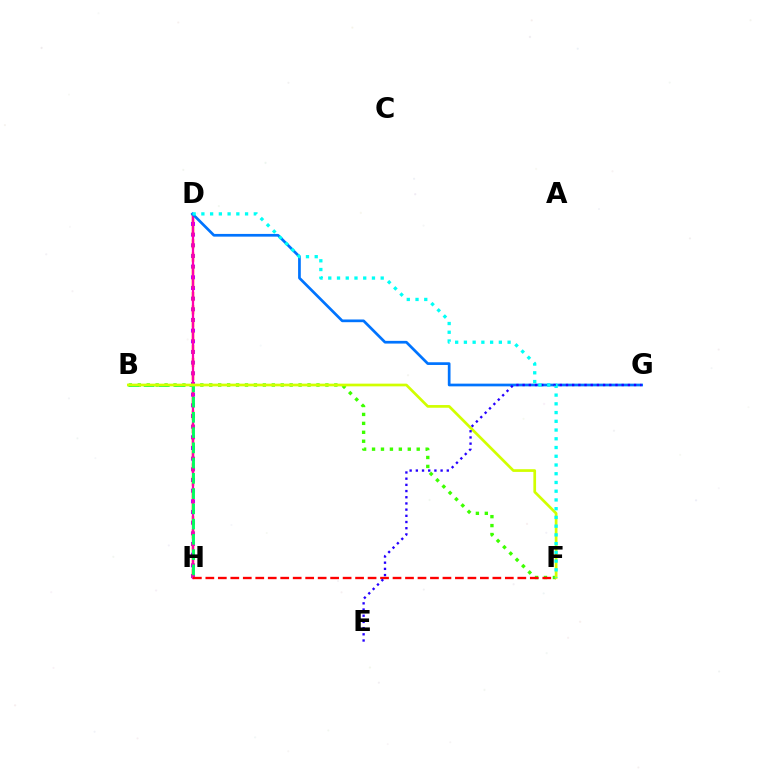{('D', 'H'): [{'color': '#b900ff', 'line_style': 'dotted', 'thickness': 2.9}, {'color': '#ff9400', 'line_style': 'dashed', 'thickness': 1.79}, {'color': '#ff00ac', 'line_style': 'solid', 'thickness': 1.65}], ('B', 'F'): [{'color': '#3dff00', 'line_style': 'dotted', 'thickness': 2.43}, {'color': '#d1ff00', 'line_style': 'solid', 'thickness': 1.95}], ('B', 'H'): [{'color': '#00ff5c', 'line_style': 'dashed', 'thickness': 2.07}], ('D', 'G'): [{'color': '#0074ff', 'line_style': 'solid', 'thickness': 1.95}], ('F', 'H'): [{'color': '#ff0000', 'line_style': 'dashed', 'thickness': 1.7}], ('E', 'G'): [{'color': '#2500ff', 'line_style': 'dotted', 'thickness': 1.68}], ('D', 'F'): [{'color': '#00fff6', 'line_style': 'dotted', 'thickness': 2.37}]}